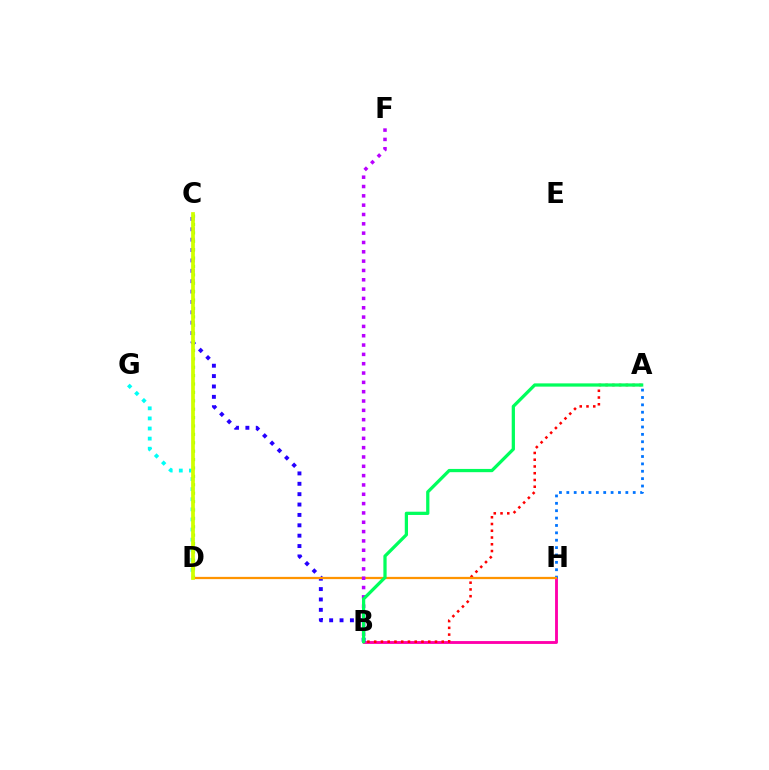{('B', 'H'): [{'color': '#ff00ac', 'line_style': 'solid', 'thickness': 2.07}], ('B', 'C'): [{'color': '#2500ff', 'line_style': 'dotted', 'thickness': 2.82}], ('A', 'B'): [{'color': '#ff0000', 'line_style': 'dotted', 'thickness': 1.83}, {'color': '#00ff5c', 'line_style': 'solid', 'thickness': 2.34}], ('C', 'D'): [{'color': '#3dff00', 'line_style': 'dotted', 'thickness': 2.28}, {'color': '#d1ff00', 'line_style': 'solid', 'thickness': 2.68}], ('A', 'H'): [{'color': '#0074ff', 'line_style': 'dotted', 'thickness': 2.0}], ('D', 'H'): [{'color': '#ff9400', 'line_style': 'solid', 'thickness': 1.62}], ('B', 'F'): [{'color': '#b900ff', 'line_style': 'dotted', 'thickness': 2.53}], ('D', 'G'): [{'color': '#00fff6', 'line_style': 'dotted', 'thickness': 2.74}]}